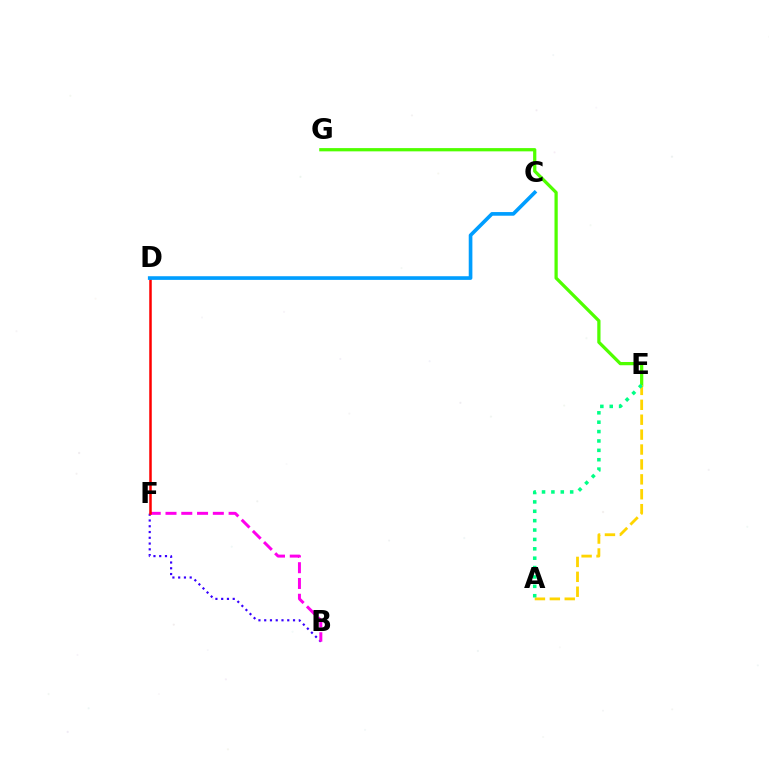{('B', 'F'): [{'color': '#3700ff', 'line_style': 'dotted', 'thickness': 1.57}, {'color': '#ff00ed', 'line_style': 'dashed', 'thickness': 2.14}], ('E', 'G'): [{'color': '#4fff00', 'line_style': 'solid', 'thickness': 2.34}], ('A', 'E'): [{'color': '#ffd500', 'line_style': 'dashed', 'thickness': 2.03}, {'color': '#00ff86', 'line_style': 'dotted', 'thickness': 2.55}], ('D', 'F'): [{'color': '#ff0000', 'line_style': 'solid', 'thickness': 1.81}], ('C', 'D'): [{'color': '#009eff', 'line_style': 'solid', 'thickness': 2.63}]}